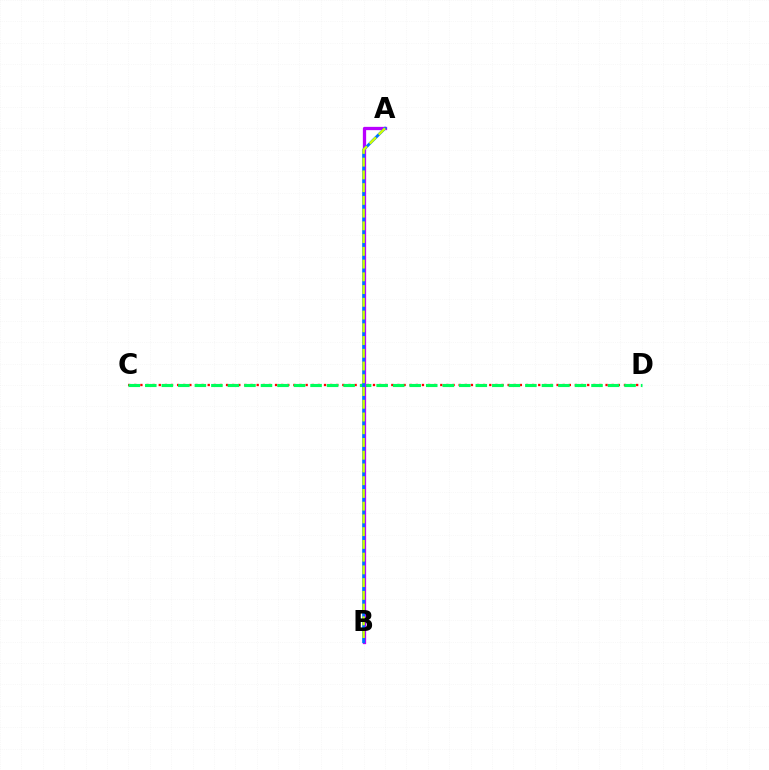{('C', 'D'): [{'color': '#ff0000', 'line_style': 'dotted', 'thickness': 1.66}, {'color': '#00ff5c', 'line_style': 'dashed', 'thickness': 2.25}], ('A', 'B'): [{'color': '#b900ff', 'line_style': 'solid', 'thickness': 2.36}, {'color': '#0074ff', 'line_style': 'solid', 'thickness': 2.05}, {'color': '#d1ff00', 'line_style': 'dashed', 'thickness': 1.73}]}